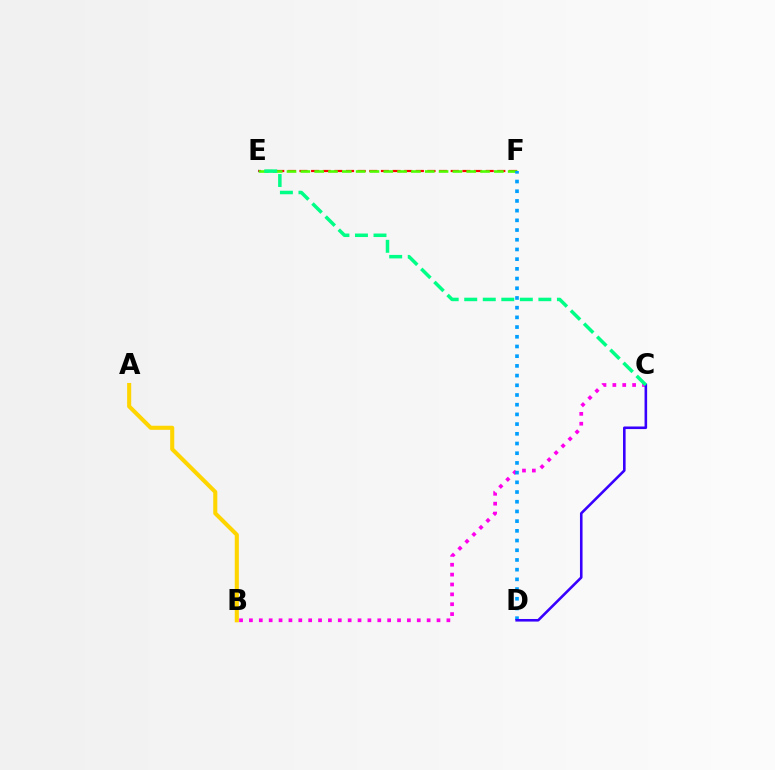{('B', 'C'): [{'color': '#ff00ed', 'line_style': 'dotted', 'thickness': 2.68}], ('E', 'F'): [{'color': '#ff0000', 'line_style': 'dashed', 'thickness': 1.58}, {'color': '#4fff00', 'line_style': 'dashed', 'thickness': 1.88}], ('D', 'F'): [{'color': '#009eff', 'line_style': 'dotted', 'thickness': 2.64}], ('A', 'B'): [{'color': '#ffd500', 'line_style': 'solid', 'thickness': 2.93}], ('C', 'D'): [{'color': '#3700ff', 'line_style': 'solid', 'thickness': 1.86}], ('C', 'E'): [{'color': '#00ff86', 'line_style': 'dashed', 'thickness': 2.52}]}